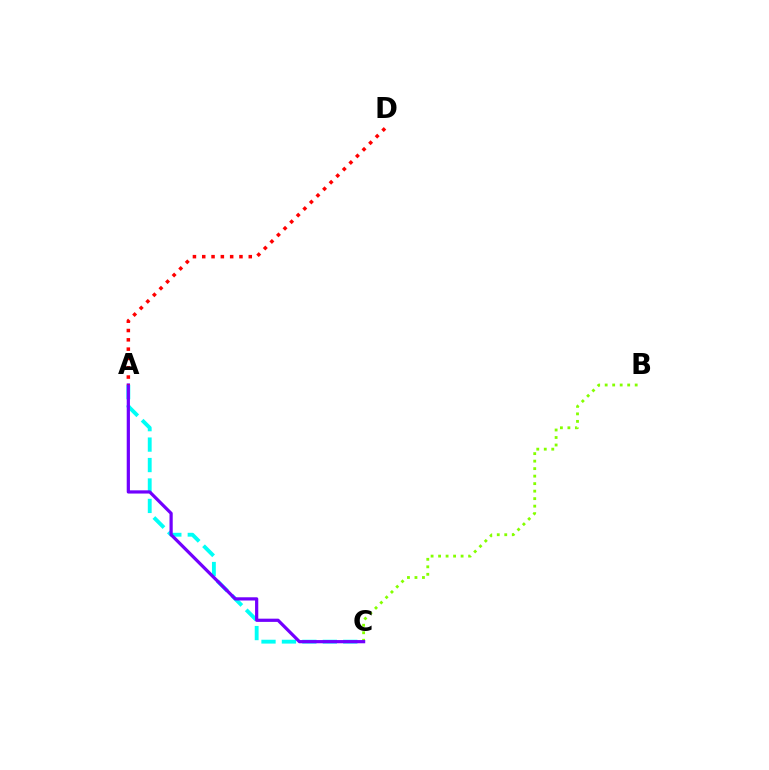{('B', 'C'): [{'color': '#84ff00', 'line_style': 'dotted', 'thickness': 2.04}], ('A', 'C'): [{'color': '#00fff6', 'line_style': 'dashed', 'thickness': 2.78}, {'color': '#7200ff', 'line_style': 'solid', 'thickness': 2.32}], ('A', 'D'): [{'color': '#ff0000', 'line_style': 'dotted', 'thickness': 2.53}]}